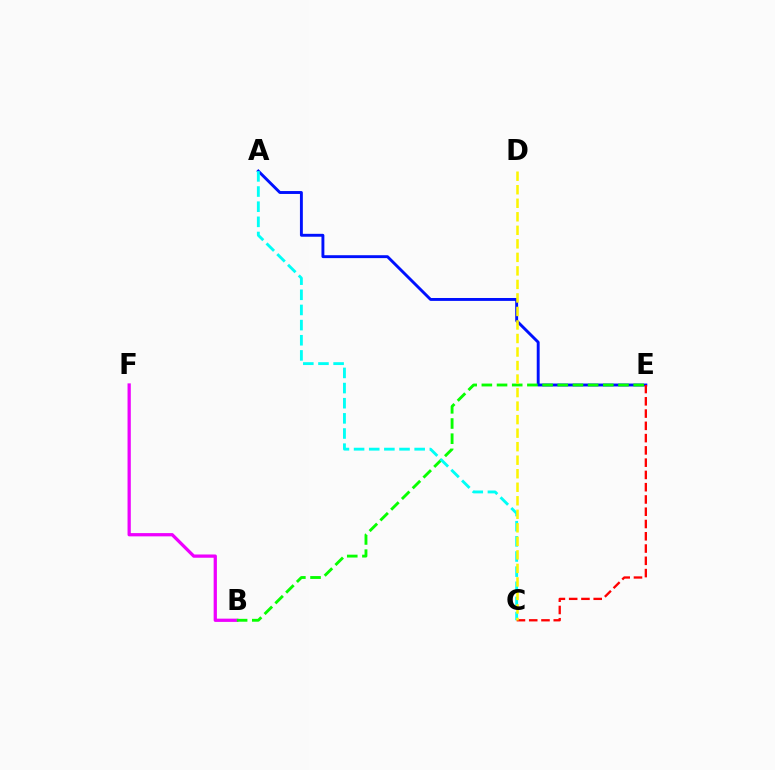{('B', 'F'): [{'color': '#ee00ff', 'line_style': 'solid', 'thickness': 2.35}], ('A', 'E'): [{'color': '#0010ff', 'line_style': 'solid', 'thickness': 2.09}], ('B', 'E'): [{'color': '#08ff00', 'line_style': 'dashed', 'thickness': 2.06}], ('A', 'C'): [{'color': '#00fff6', 'line_style': 'dashed', 'thickness': 2.06}], ('C', 'E'): [{'color': '#ff0000', 'line_style': 'dashed', 'thickness': 1.67}], ('C', 'D'): [{'color': '#fcf500', 'line_style': 'dashed', 'thickness': 1.84}]}